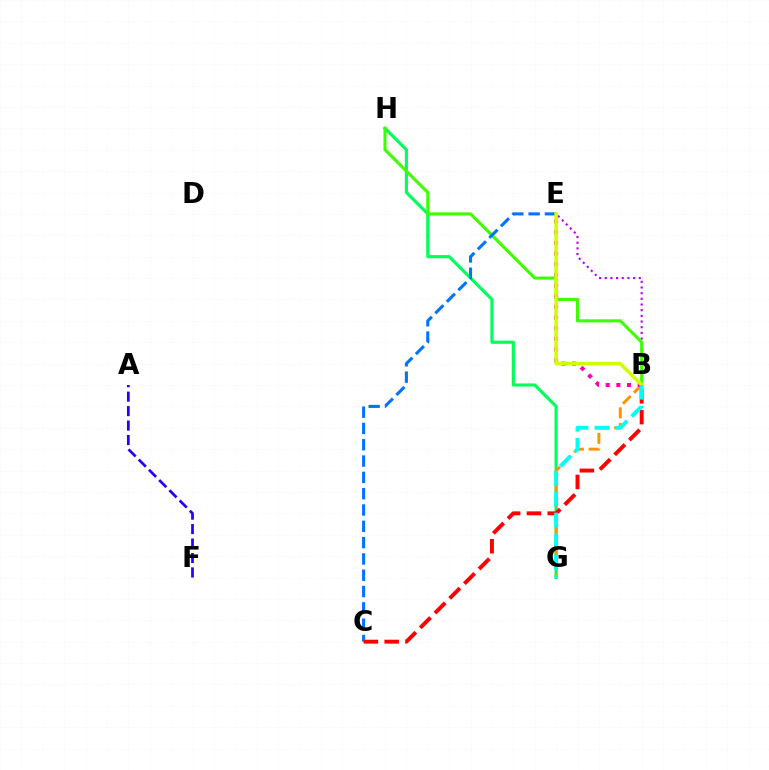{('G', 'H'): [{'color': '#00ff5c', 'line_style': 'solid', 'thickness': 2.26}], ('B', 'G'): [{'color': '#ff9400', 'line_style': 'dashed', 'thickness': 2.12}, {'color': '#00fff6', 'line_style': 'dashed', 'thickness': 2.84}], ('B', 'E'): [{'color': '#b900ff', 'line_style': 'dotted', 'thickness': 1.54}, {'color': '#ff00ac', 'line_style': 'dotted', 'thickness': 2.9}, {'color': '#d1ff00', 'line_style': 'solid', 'thickness': 2.55}], ('B', 'H'): [{'color': '#3dff00', 'line_style': 'solid', 'thickness': 2.21}], ('A', 'F'): [{'color': '#2500ff', 'line_style': 'dashed', 'thickness': 1.96}], ('C', 'E'): [{'color': '#0074ff', 'line_style': 'dashed', 'thickness': 2.22}], ('B', 'C'): [{'color': '#ff0000', 'line_style': 'dashed', 'thickness': 2.83}]}